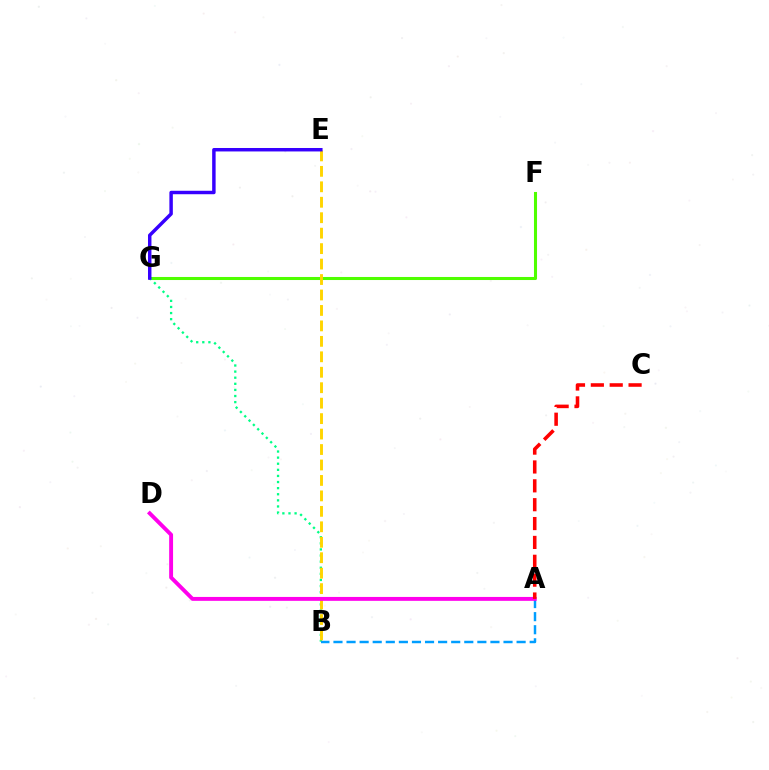{('F', 'G'): [{'color': '#4fff00', 'line_style': 'solid', 'thickness': 2.2}], ('B', 'G'): [{'color': '#00ff86', 'line_style': 'dotted', 'thickness': 1.66}], ('A', 'B'): [{'color': '#009eff', 'line_style': 'dashed', 'thickness': 1.78}], ('B', 'E'): [{'color': '#ffd500', 'line_style': 'dashed', 'thickness': 2.1}], ('A', 'D'): [{'color': '#ff00ed', 'line_style': 'solid', 'thickness': 2.8}], ('E', 'G'): [{'color': '#3700ff', 'line_style': 'solid', 'thickness': 2.49}], ('A', 'C'): [{'color': '#ff0000', 'line_style': 'dashed', 'thickness': 2.56}]}